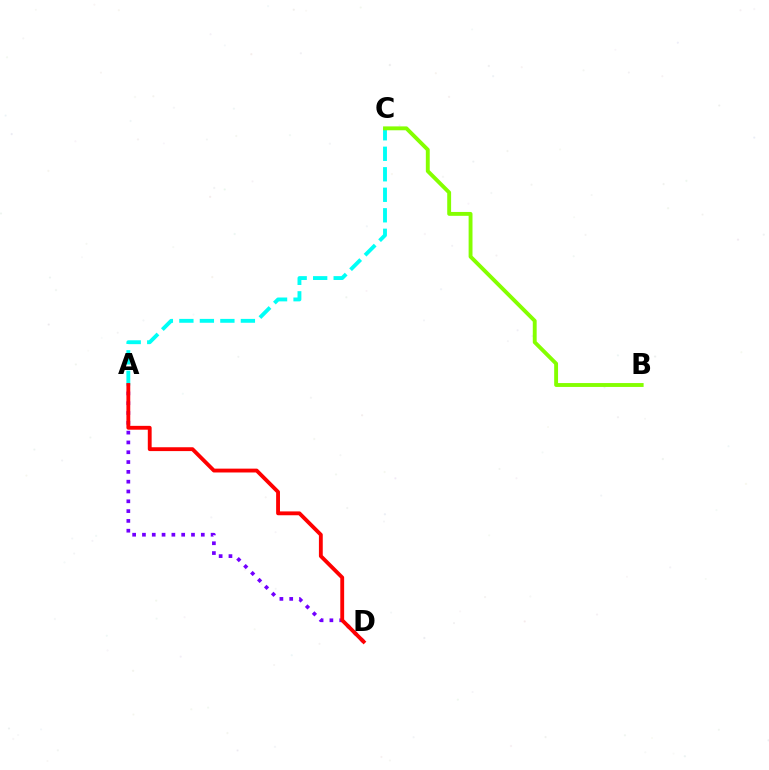{('A', 'C'): [{'color': '#00fff6', 'line_style': 'dashed', 'thickness': 2.79}], ('A', 'D'): [{'color': '#7200ff', 'line_style': 'dotted', 'thickness': 2.66}, {'color': '#ff0000', 'line_style': 'solid', 'thickness': 2.77}], ('B', 'C'): [{'color': '#84ff00', 'line_style': 'solid', 'thickness': 2.79}]}